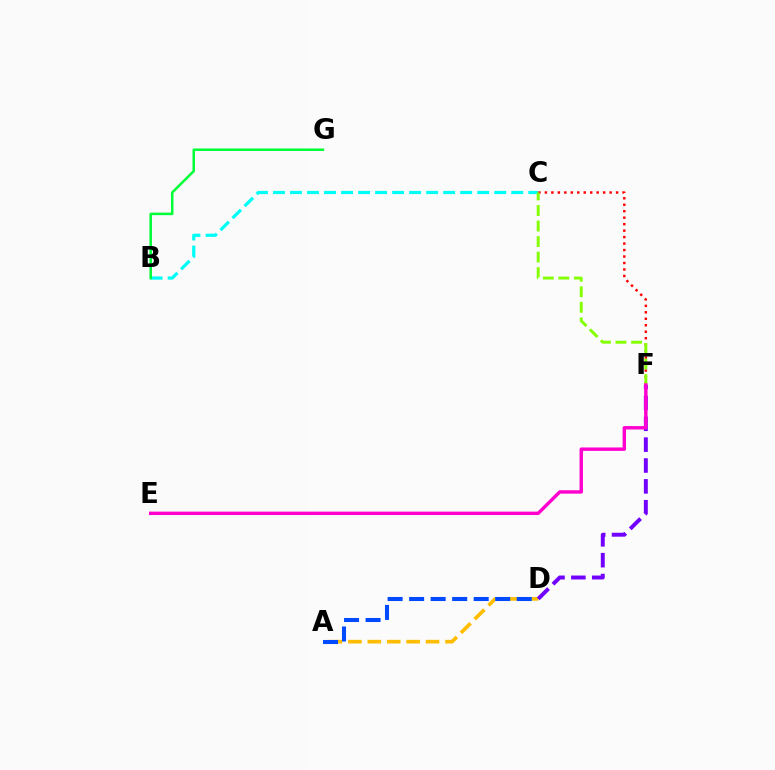{('C', 'F'): [{'color': '#ff0000', 'line_style': 'dotted', 'thickness': 1.76}, {'color': '#84ff00', 'line_style': 'dashed', 'thickness': 2.11}], ('A', 'D'): [{'color': '#ffbd00', 'line_style': 'dashed', 'thickness': 2.64}, {'color': '#004bff', 'line_style': 'dashed', 'thickness': 2.92}], ('D', 'F'): [{'color': '#7200ff', 'line_style': 'dashed', 'thickness': 2.83}], ('B', 'C'): [{'color': '#00fff6', 'line_style': 'dashed', 'thickness': 2.31}], ('B', 'G'): [{'color': '#00ff39', 'line_style': 'solid', 'thickness': 1.82}], ('E', 'F'): [{'color': '#ff00cf', 'line_style': 'solid', 'thickness': 2.46}]}